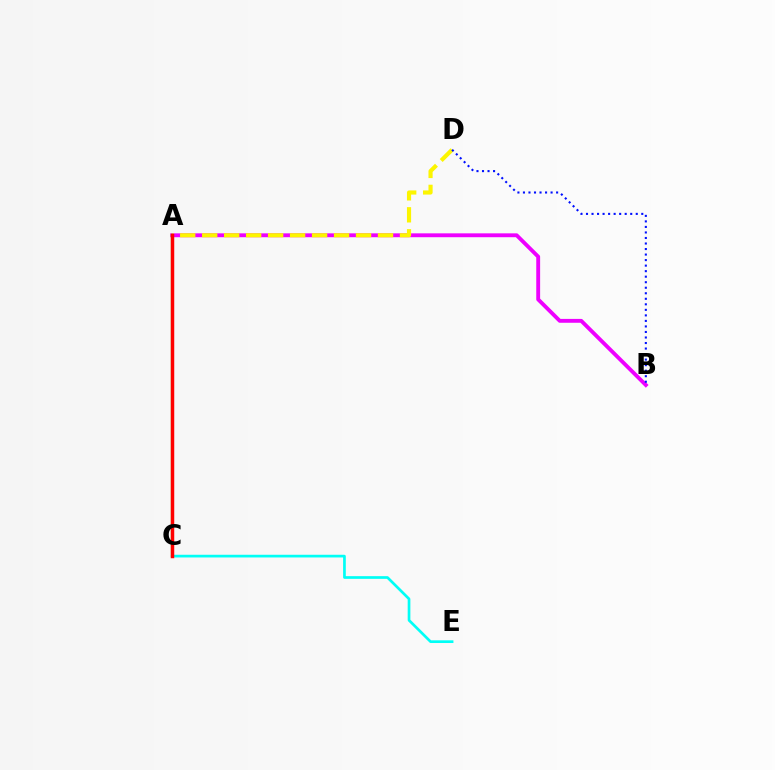{('A', 'B'): [{'color': '#ee00ff', 'line_style': 'solid', 'thickness': 2.78}], ('A', 'D'): [{'color': '#fcf500', 'line_style': 'dashed', 'thickness': 2.99}], ('A', 'C'): [{'color': '#08ff00', 'line_style': 'solid', 'thickness': 1.58}, {'color': '#ff0000', 'line_style': 'solid', 'thickness': 2.5}], ('C', 'E'): [{'color': '#00fff6', 'line_style': 'solid', 'thickness': 1.94}], ('B', 'D'): [{'color': '#0010ff', 'line_style': 'dotted', 'thickness': 1.5}]}